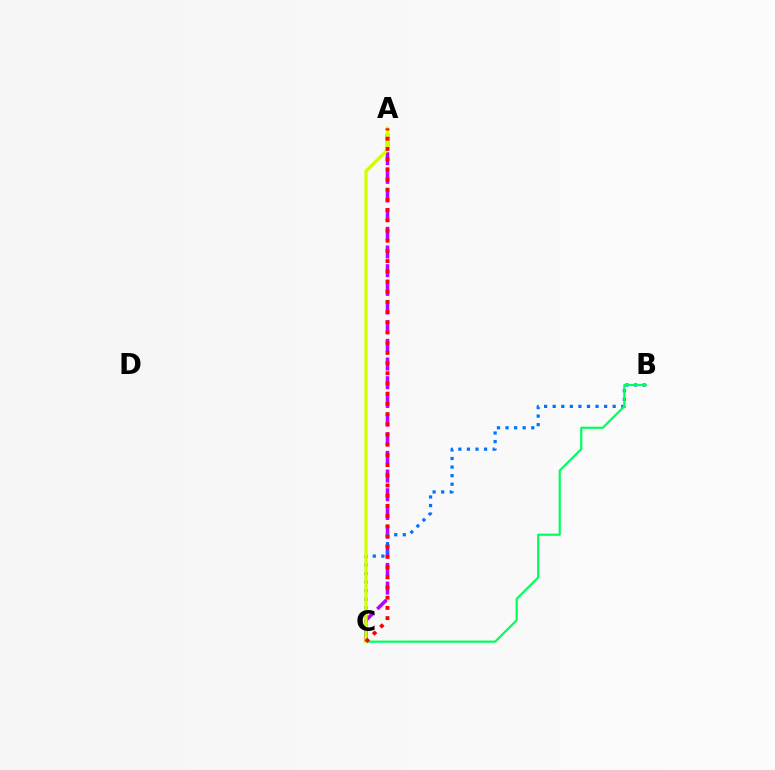{('A', 'C'): [{'color': '#b900ff', 'line_style': 'dashed', 'thickness': 2.54}, {'color': '#d1ff00', 'line_style': 'solid', 'thickness': 2.34}, {'color': '#ff0000', 'line_style': 'dotted', 'thickness': 2.77}], ('B', 'C'): [{'color': '#0074ff', 'line_style': 'dotted', 'thickness': 2.33}, {'color': '#00ff5c', 'line_style': 'solid', 'thickness': 1.58}]}